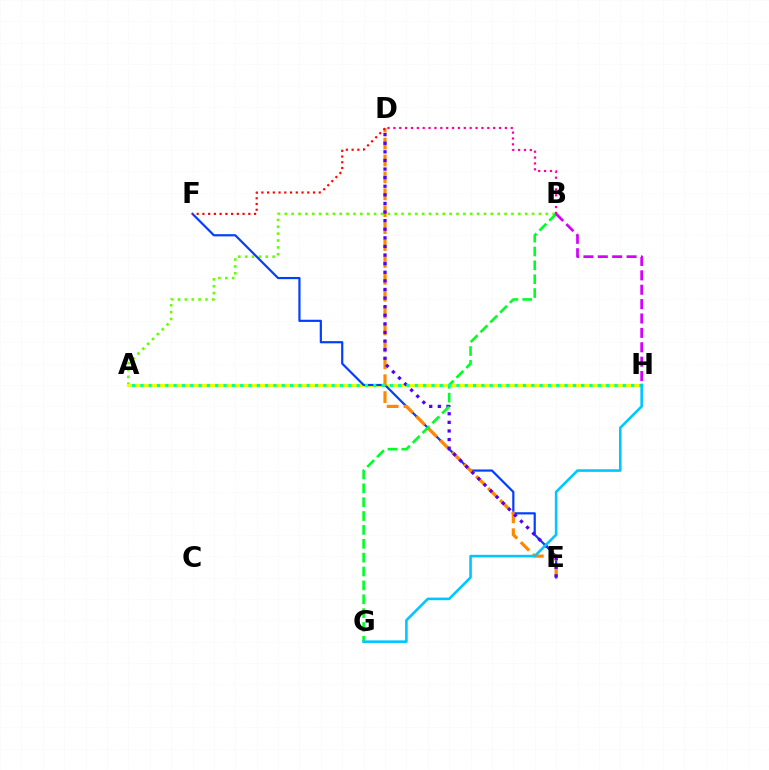{('A', 'B'): [{'color': '#66ff00', 'line_style': 'dotted', 'thickness': 1.87}], ('A', 'H'): [{'color': '#eeff00', 'line_style': 'solid', 'thickness': 2.17}, {'color': '#00ffaf', 'line_style': 'dotted', 'thickness': 2.26}], ('E', 'F'): [{'color': '#003fff', 'line_style': 'solid', 'thickness': 1.58}], ('D', 'E'): [{'color': '#ff8800', 'line_style': 'dashed', 'thickness': 2.3}, {'color': '#4f00ff', 'line_style': 'dotted', 'thickness': 2.34}], ('B', 'G'): [{'color': '#00ff27', 'line_style': 'dashed', 'thickness': 1.88}], ('B', 'D'): [{'color': '#ff00a0', 'line_style': 'dotted', 'thickness': 1.59}], ('D', 'F'): [{'color': '#ff0000', 'line_style': 'dotted', 'thickness': 1.56}], ('G', 'H'): [{'color': '#00c7ff', 'line_style': 'solid', 'thickness': 1.88}], ('B', 'H'): [{'color': '#d600ff', 'line_style': 'dashed', 'thickness': 1.95}]}